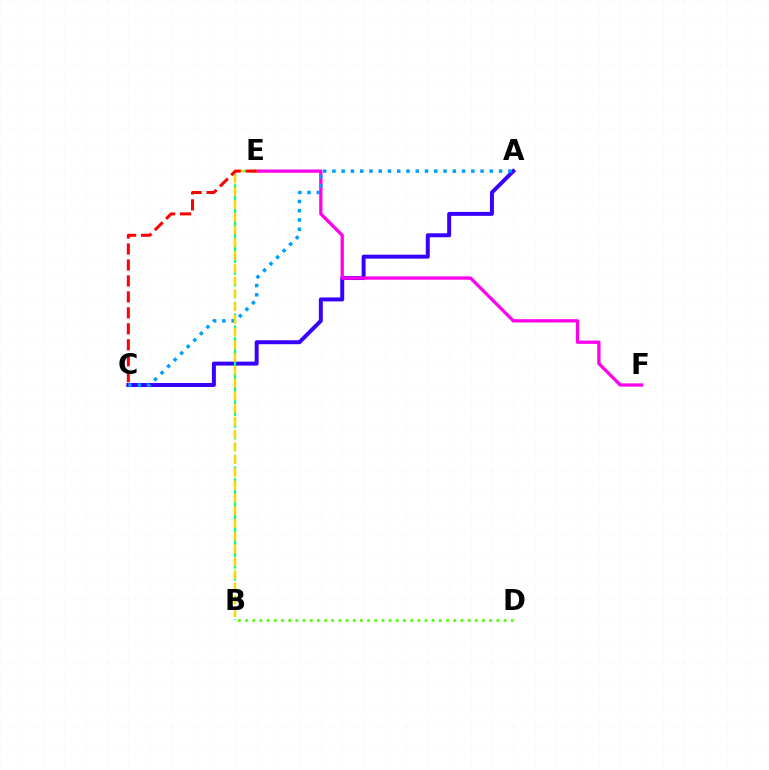{('A', 'C'): [{'color': '#3700ff', 'line_style': 'solid', 'thickness': 2.85}, {'color': '#009eff', 'line_style': 'dotted', 'thickness': 2.52}], ('B', 'E'): [{'color': '#00ff86', 'line_style': 'dashed', 'thickness': 1.6}, {'color': '#ffd500', 'line_style': 'dashed', 'thickness': 1.73}], ('B', 'D'): [{'color': '#4fff00', 'line_style': 'dotted', 'thickness': 1.95}], ('E', 'F'): [{'color': '#ff00ed', 'line_style': 'solid', 'thickness': 2.37}], ('C', 'E'): [{'color': '#ff0000', 'line_style': 'dashed', 'thickness': 2.17}]}